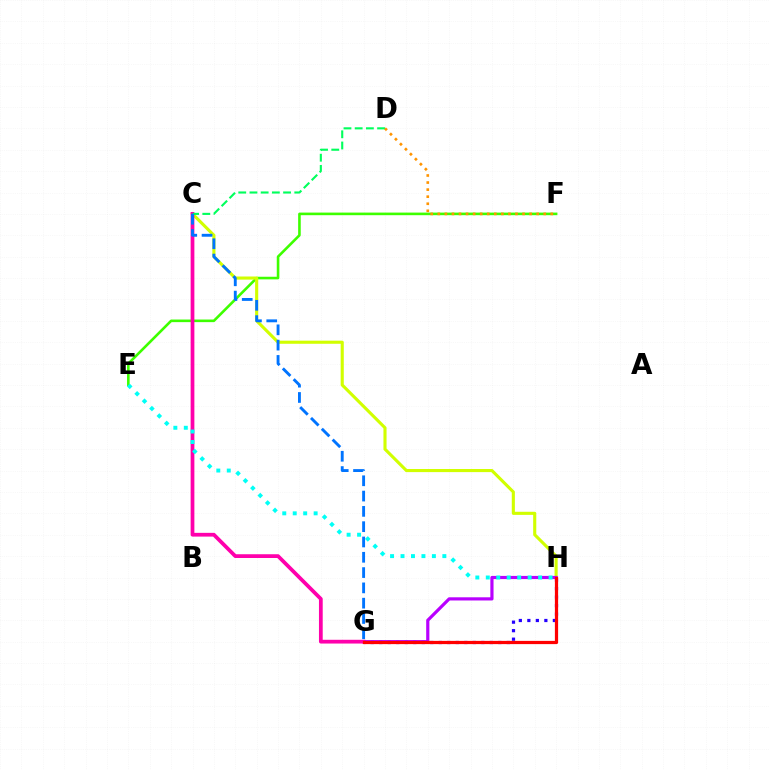{('E', 'F'): [{'color': '#3dff00', 'line_style': 'solid', 'thickness': 1.88}], ('C', 'H'): [{'color': '#d1ff00', 'line_style': 'solid', 'thickness': 2.24}], ('G', 'H'): [{'color': '#b900ff', 'line_style': 'solid', 'thickness': 2.29}, {'color': '#2500ff', 'line_style': 'dotted', 'thickness': 2.31}, {'color': '#ff0000', 'line_style': 'solid', 'thickness': 2.32}], ('C', 'G'): [{'color': '#ff00ac', 'line_style': 'solid', 'thickness': 2.7}, {'color': '#0074ff', 'line_style': 'dashed', 'thickness': 2.08}], ('C', 'D'): [{'color': '#00ff5c', 'line_style': 'dashed', 'thickness': 1.52}], ('D', 'F'): [{'color': '#ff9400', 'line_style': 'dotted', 'thickness': 1.92}], ('E', 'H'): [{'color': '#00fff6', 'line_style': 'dotted', 'thickness': 2.84}]}